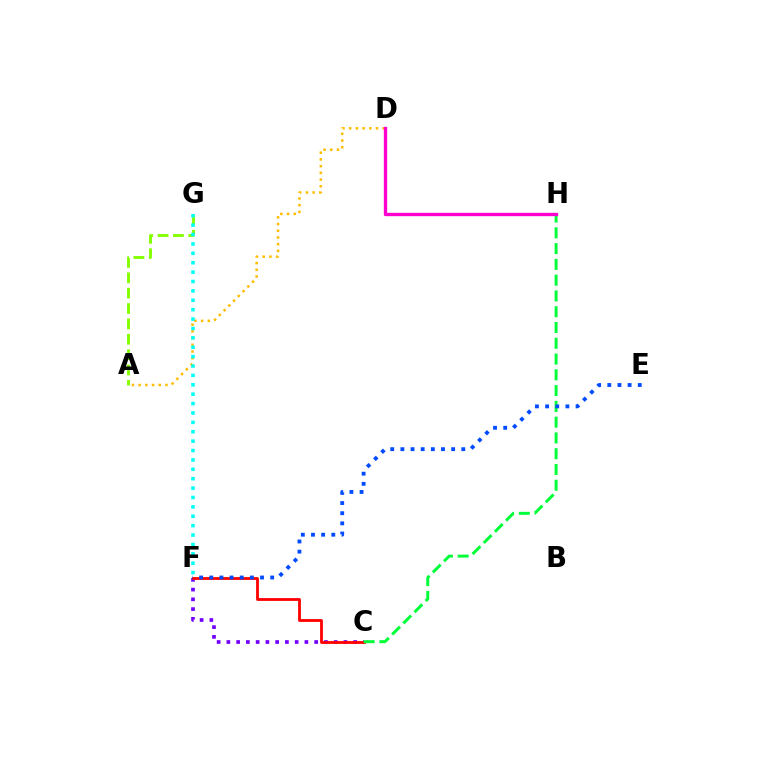{('C', 'F'): [{'color': '#7200ff', 'line_style': 'dotted', 'thickness': 2.65}, {'color': '#ff0000', 'line_style': 'solid', 'thickness': 2.02}], ('C', 'H'): [{'color': '#00ff39', 'line_style': 'dashed', 'thickness': 2.14}], ('A', 'D'): [{'color': '#ffbd00', 'line_style': 'dotted', 'thickness': 1.82}], ('A', 'G'): [{'color': '#84ff00', 'line_style': 'dashed', 'thickness': 2.09}], ('E', 'F'): [{'color': '#004bff', 'line_style': 'dotted', 'thickness': 2.76}], ('D', 'H'): [{'color': '#ff00cf', 'line_style': 'solid', 'thickness': 2.4}], ('F', 'G'): [{'color': '#00fff6', 'line_style': 'dotted', 'thickness': 2.55}]}